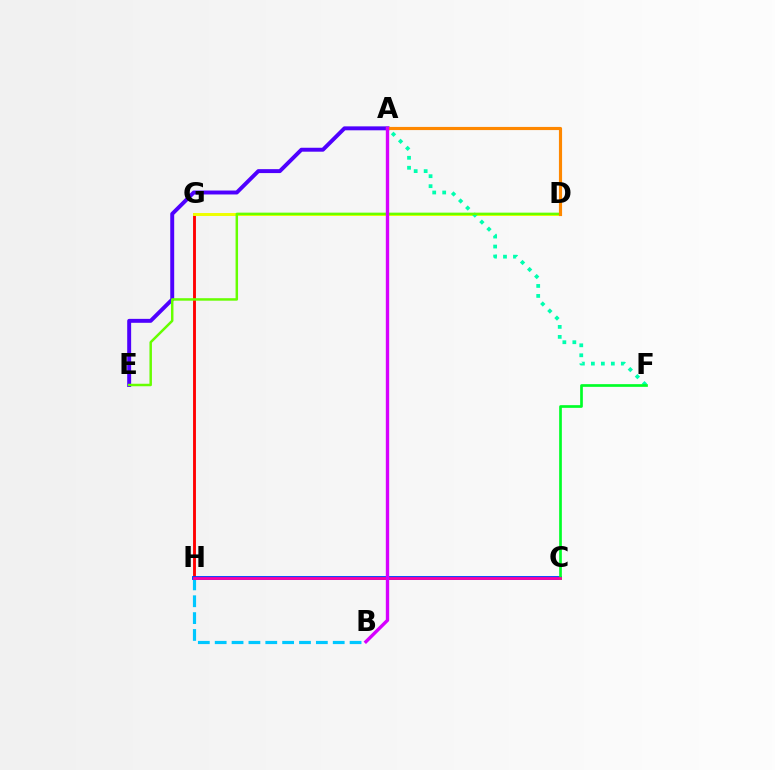{('G', 'H'): [{'color': '#ff0000', 'line_style': 'solid', 'thickness': 2.08}], ('A', 'E'): [{'color': '#4f00ff', 'line_style': 'solid', 'thickness': 2.83}], ('D', 'G'): [{'color': '#eeff00', 'line_style': 'solid', 'thickness': 2.13}], ('B', 'H'): [{'color': '#00c7ff', 'line_style': 'dashed', 'thickness': 2.29}], ('A', 'F'): [{'color': '#00ffaf', 'line_style': 'dotted', 'thickness': 2.71}], ('C', 'H'): [{'color': '#003fff', 'line_style': 'solid', 'thickness': 2.78}, {'color': '#ff00a0', 'line_style': 'solid', 'thickness': 1.97}], ('D', 'E'): [{'color': '#66ff00', 'line_style': 'solid', 'thickness': 1.79}], ('C', 'F'): [{'color': '#00ff27', 'line_style': 'solid', 'thickness': 1.94}], ('A', 'D'): [{'color': '#ff8800', 'line_style': 'solid', 'thickness': 2.26}], ('A', 'B'): [{'color': '#d600ff', 'line_style': 'solid', 'thickness': 2.42}]}